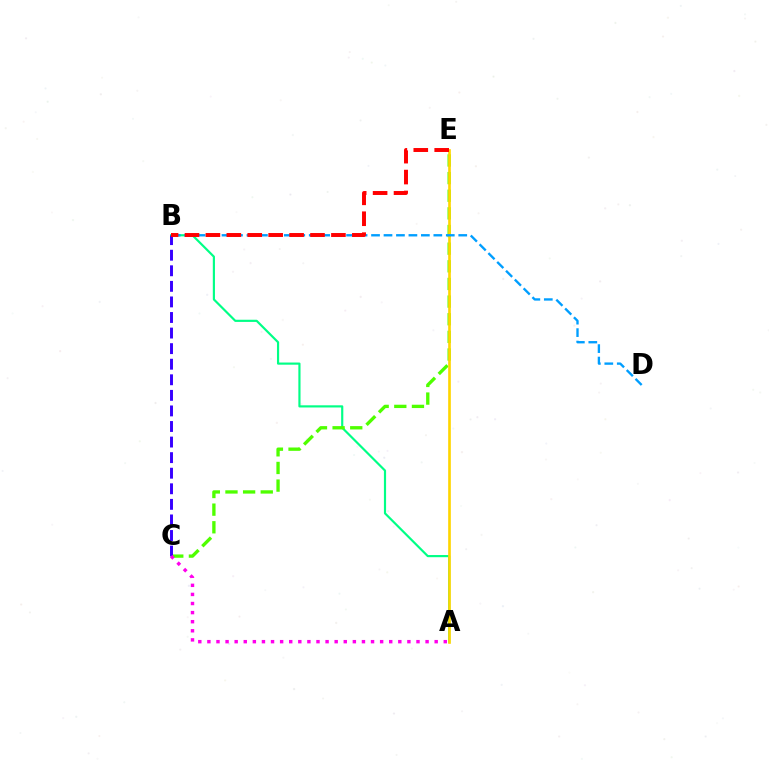{('A', 'B'): [{'color': '#00ff86', 'line_style': 'solid', 'thickness': 1.56}], ('C', 'E'): [{'color': '#4fff00', 'line_style': 'dashed', 'thickness': 2.4}], ('A', 'E'): [{'color': '#ffd500', 'line_style': 'solid', 'thickness': 1.92}], ('B', 'D'): [{'color': '#009eff', 'line_style': 'dashed', 'thickness': 1.69}], ('B', 'C'): [{'color': '#3700ff', 'line_style': 'dashed', 'thickness': 2.12}], ('A', 'C'): [{'color': '#ff00ed', 'line_style': 'dotted', 'thickness': 2.47}], ('B', 'E'): [{'color': '#ff0000', 'line_style': 'dashed', 'thickness': 2.84}]}